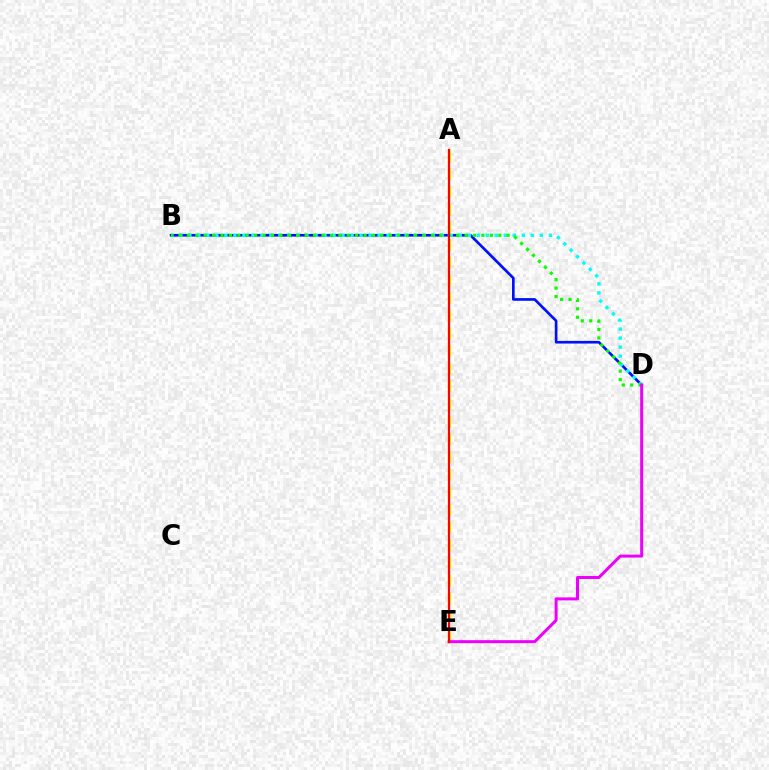{('B', 'D'): [{'color': '#0010ff', 'line_style': 'solid', 'thickness': 1.92}, {'color': '#00fff6', 'line_style': 'dotted', 'thickness': 2.45}, {'color': '#08ff00', 'line_style': 'dotted', 'thickness': 2.29}], ('D', 'E'): [{'color': '#ee00ff', 'line_style': 'solid', 'thickness': 2.16}], ('A', 'E'): [{'color': '#fcf500', 'line_style': 'dashed', 'thickness': 2.4}, {'color': '#ff0000', 'line_style': 'solid', 'thickness': 1.59}]}